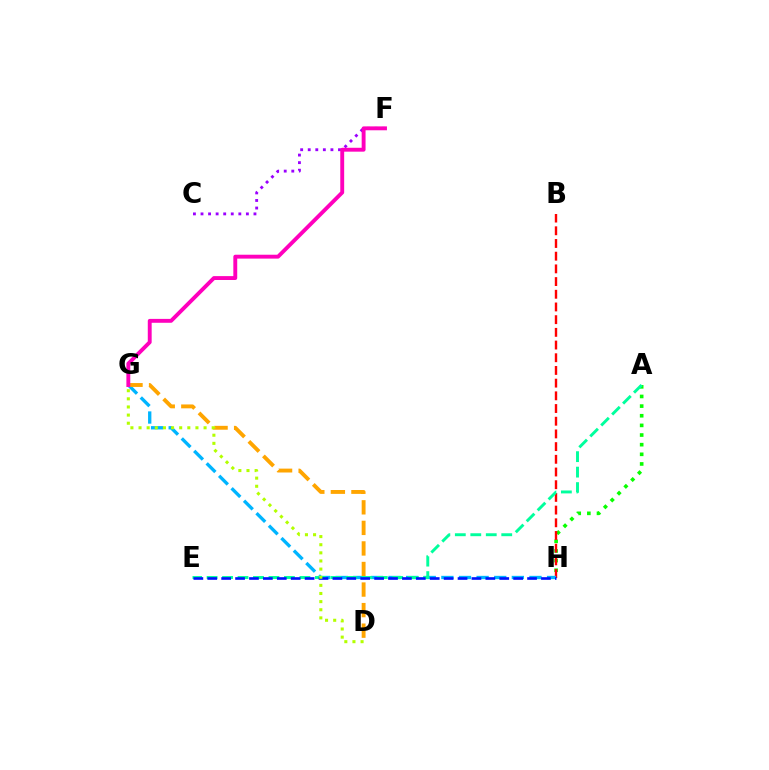{('A', 'H'): [{'color': '#08ff00', 'line_style': 'dotted', 'thickness': 2.62}], ('B', 'H'): [{'color': '#ff0000', 'line_style': 'dashed', 'thickness': 1.72}], ('G', 'H'): [{'color': '#00b5ff', 'line_style': 'dashed', 'thickness': 2.39}], ('D', 'G'): [{'color': '#ffa500', 'line_style': 'dashed', 'thickness': 2.79}, {'color': '#b3ff00', 'line_style': 'dotted', 'thickness': 2.21}], ('A', 'E'): [{'color': '#00ff9d', 'line_style': 'dashed', 'thickness': 2.1}], ('C', 'F'): [{'color': '#9b00ff', 'line_style': 'dotted', 'thickness': 2.06}], ('E', 'H'): [{'color': '#0010ff', 'line_style': 'dashed', 'thickness': 1.89}], ('F', 'G'): [{'color': '#ff00bd', 'line_style': 'solid', 'thickness': 2.8}]}